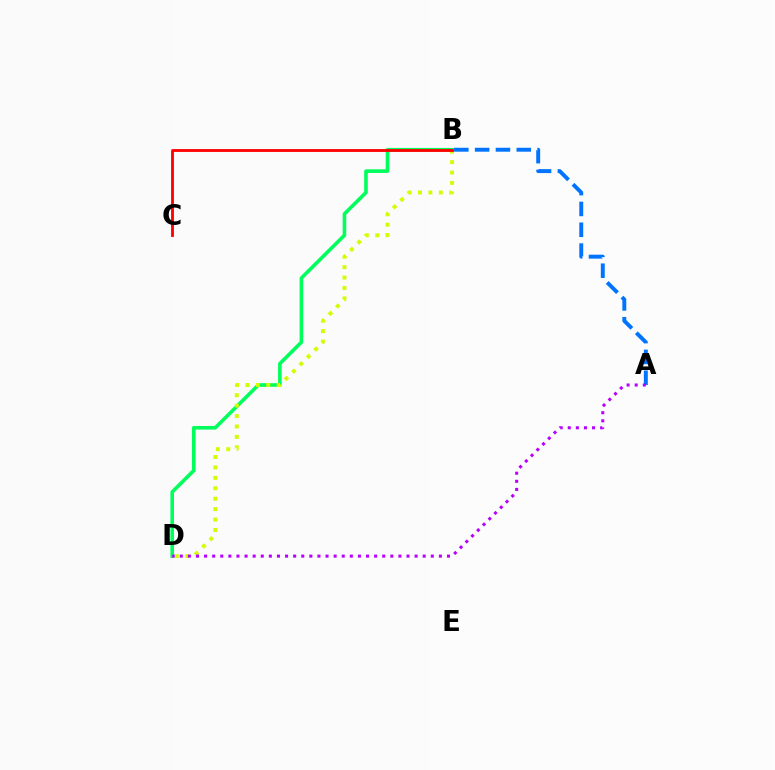{('A', 'B'): [{'color': '#0074ff', 'line_style': 'dashed', 'thickness': 2.83}], ('B', 'D'): [{'color': '#00ff5c', 'line_style': 'solid', 'thickness': 2.6}, {'color': '#d1ff00', 'line_style': 'dotted', 'thickness': 2.83}], ('A', 'D'): [{'color': '#b900ff', 'line_style': 'dotted', 'thickness': 2.2}], ('B', 'C'): [{'color': '#ff0000', 'line_style': 'solid', 'thickness': 2.03}]}